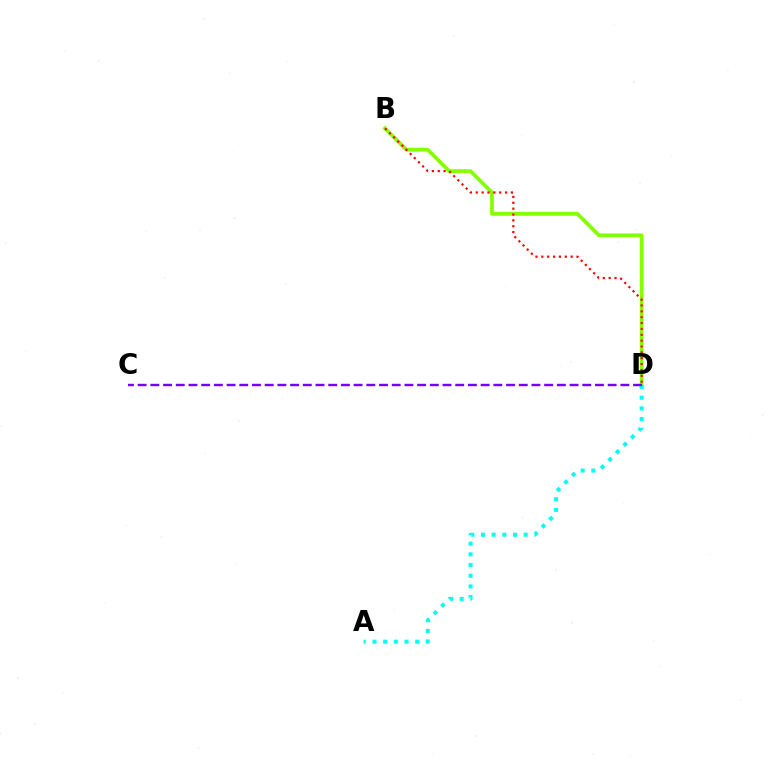{('B', 'D'): [{'color': '#84ff00', 'line_style': 'solid', 'thickness': 2.67}, {'color': '#ff0000', 'line_style': 'dotted', 'thickness': 1.59}], ('A', 'D'): [{'color': '#00fff6', 'line_style': 'dotted', 'thickness': 2.9}], ('C', 'D'): [{'color': '#7200ff', 'line_style': 'dashed', 'thickness': 1.73}]}